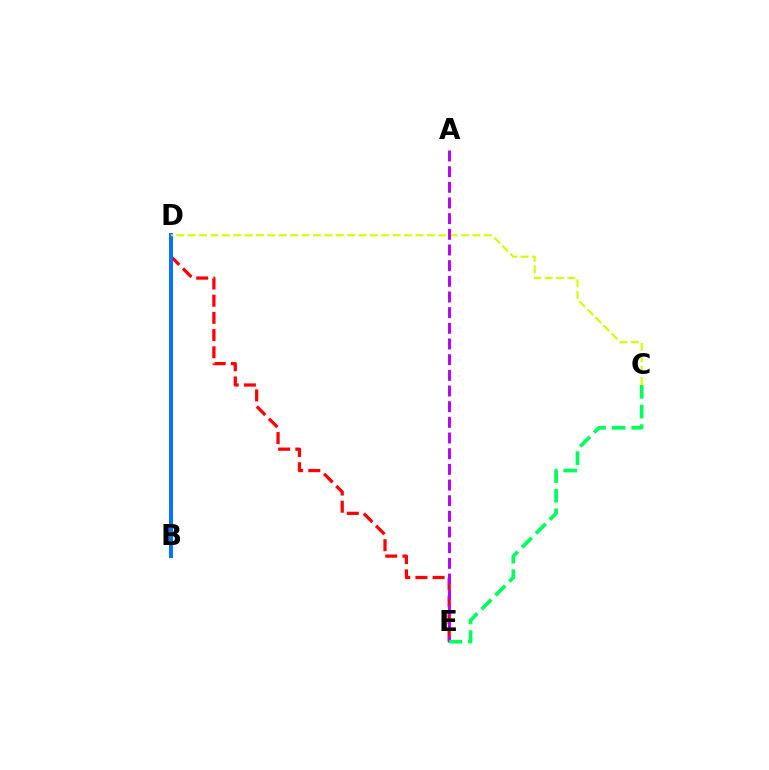{('D', 'E'): [{'color': '#ff0000', 'line_style': 'dashed', 'thickness': 2.33}], ('B', 'D'): [{'color': '#0074ff', 'line_style': 'solid', 'thickness': 2.85}], ('C', 'D'): [{'color': '#d1ff00', 'line_style': 'dashed', 'thickness': 1.55}], ('A', 'E'): [{'color': '#b900ff', 'line_style': 'dashed', 'thickness': 2.13}], ('C', 'E'): [{'color': '#00ff5c', 'line_style': 'dashed', 'thickness': 2.67}]}